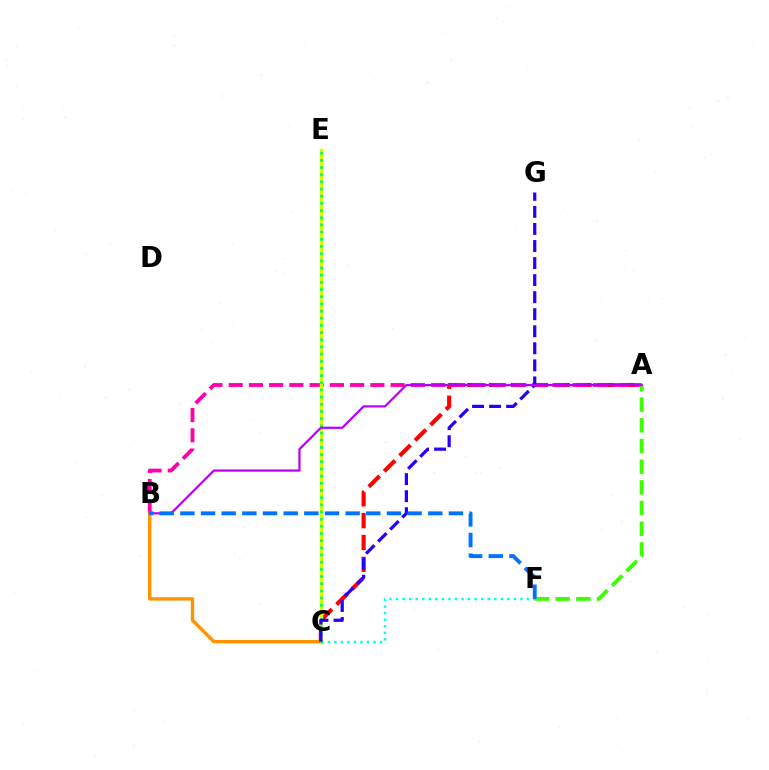{('A', 'C'): [{'color': '#ff0000', 'line_style': 'dashed', 'thickness': 2.97}], ('A', 'B'): [{'color': '#ff00ac', 'line_style': 'dashed', 'thickness': 2.75}, {'color': '#b900ff', 'line_style': 'solid', 'thickness': 1.6}], ('C', 'E'): [{'color': '#d1ff00', 'line_style': 'solid', 'thickness': 2.46}, {'color': '#00ff5c', 'line_style': 'dotted', 'thickness': 1.95}], ('B', 'C'): [{'color': '#ff9400', 'line_style': 'solid', 'thickness': 2.45}], ('C', 'F'): [{'color': '#00fff6', 'line_style': 'dotted', 'thickness': 1.78}], ('A', 'F'): [{'color': '#3dff00', 'line_style': 'dashed', 'thickness': 2.81}], ('C', 'G'): [{'color': '#2500ff', 'line_style': 'dashed', 'thickness': 2.32}], ('B', 'F'): [{'color': '#0074ff', 'line_style': 'dashed', 'thickness': 2.81}]}